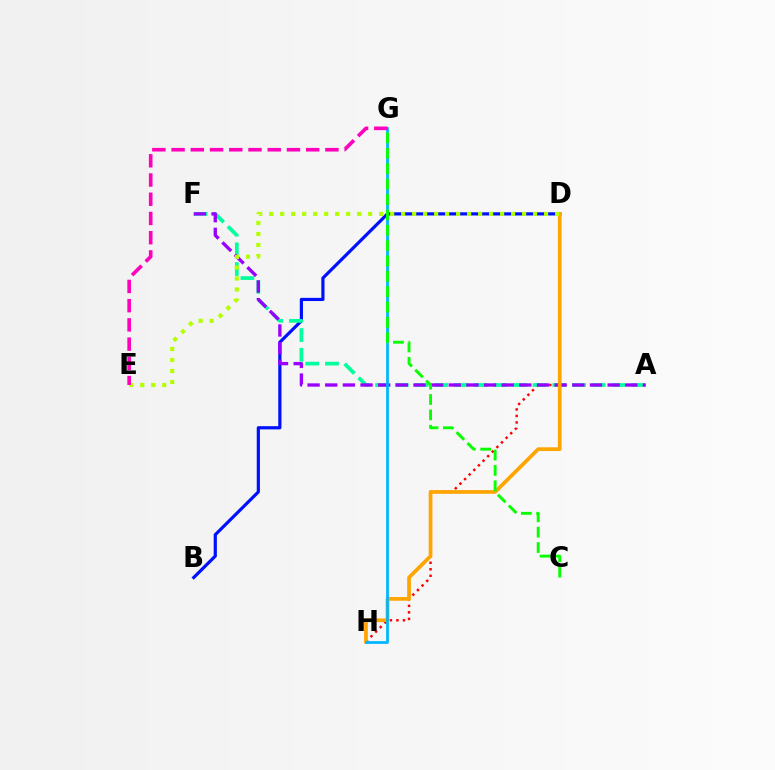{('B', 'D'): [{'color': '#0010ff', 'line_style': 'solid', 'thickness': 2.3}], ('D', 'H'): [{'color': '#ff0000', 'line_style': 'dotted', 'thickness': 1.77}, {'color': '#ffa500', 'line_style': 'solid', 'thickness': 2.68}], ('A', 'F'): [{'color': '#00ff9d', 'line_style': 'dashed', 'thickness': 2.67}, {'color': '#9b00ff', 'line_style': 'dashed', 'thickness': 2.4}], ('D', 'E'): [{'color': '#b3ff00', 'line_style': 'dotted', 'thickness': 2.99}], ('G', 'H'): [{'color': '#00b5ff', 'line_style': 'solid', 'thickness': 1.98}], ('C', 'G'): [{'color': '#08ff00', 'line_style': 'dashed', 'thickness': 2.09}], ('E', 'G'): [{'color': '#ff00bd', 'line_style': 'dashed', 'thickness': 2.61}]}